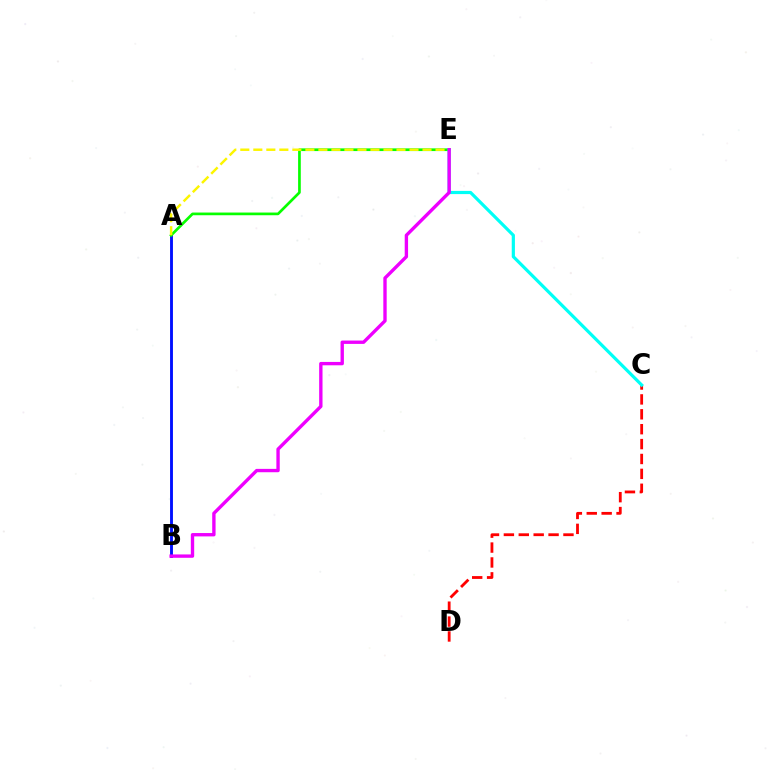{('A', 'B'): [{'color': '#0010ff', 'line_style': 'solid', 'thickness': 2.07}], ('A', 'E'): [{'color': '#08ff00', 'line_style': 'solid', 'thickness': 1.94}, {'color': '#fcf500', 'line_style': 'dashed', 'thickness': 1.77}], ('C', 'D'): [{'color': '#ff0000', 'line_style': 'dashed', 'thickness': 2.02}], ('C', 'E'): [{'color': '#00fff6', 'line_style': 'solid', 'thickness': 2.3}], ('B', 'E'): [{'color': '#ee00ff', 'line_style': 'solid', 'thickness': 2.42}]}